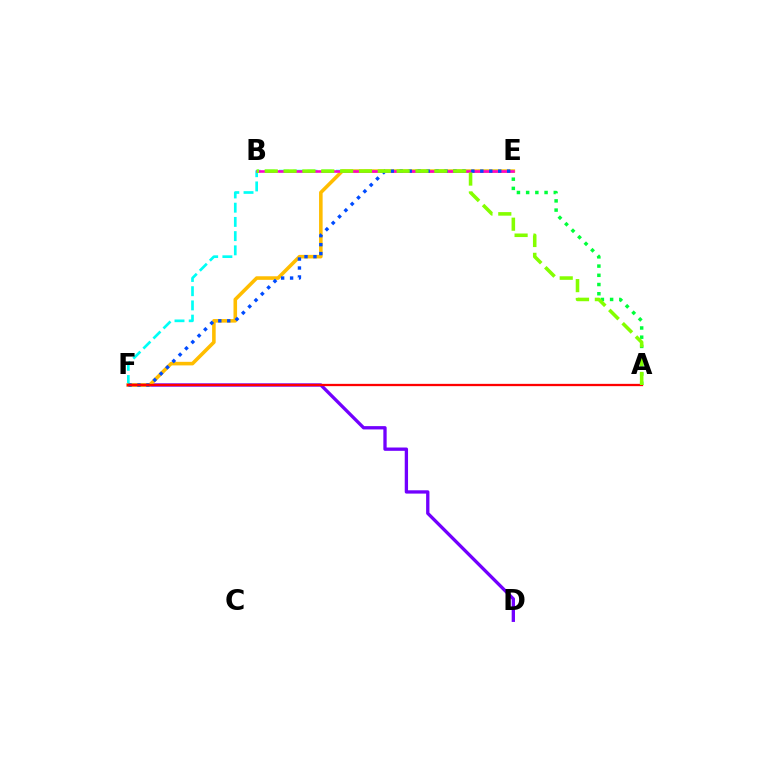{('D', 'F'): [{'color': '#7200ff', 'line_style': 'solid', 'thickness': 2.39}], ('A', 'E'): [{'color': '#00ff39', 'line_style': 'dotted', 'thickness': 2.5}], ('E', 'F'): [{'color': '#00fff6', 'line_style': 'dashed', 'thickness': 1.93}, {'color': '#ffbd00', 'line_style': 'solid', 'thickness': 2.57}, {'color': '#004bff', 'line_style': 'dotted', 'thickness': 2.43}], ('B', 'E'): [{'color': '#ff00cf', 'line_style': 'solid', 'thickness': 1.85}], ('A', 'F'): [{'color': '#ff0000', 'line_style': 'solid', 'thickness': 1.65}], ('A', 'B'): [{'color': '#84ff00', 'line_style': 'dashed', 'thickness': 2.56}]}